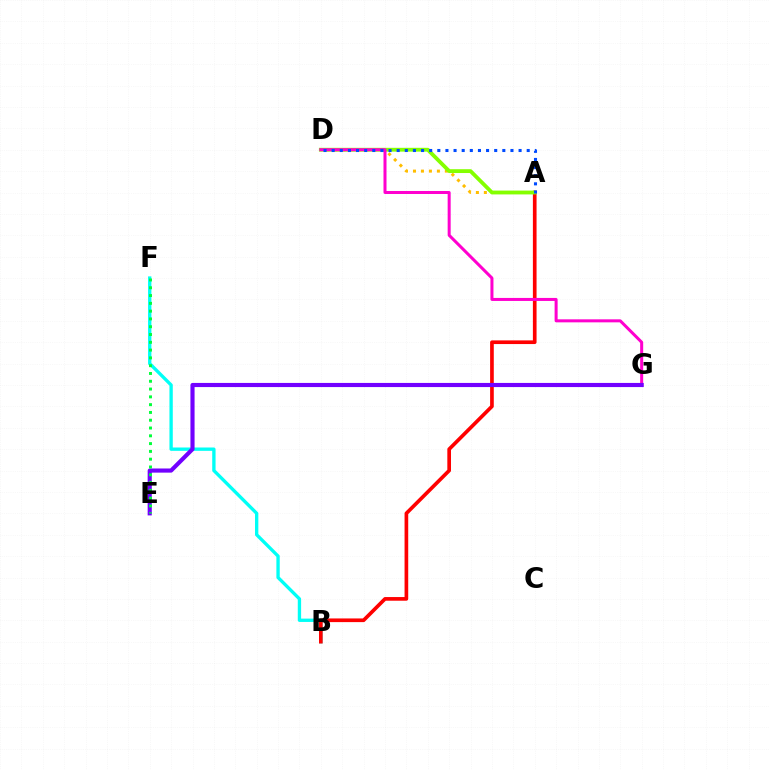{('B', 'F'): [{'color': '#00fff6', 'line_style': 'solid', 'thickness': 2.4}], ('A', 'B'): [{'color': '#ff0000', 'line_style': 'solid', 'thickness': 2.64}], ('A', 'D'): [{'color': '#ffbd00', 'line_style': 'dotted', 'thickness': 2.17}, {'color': '#84ff00', 'line_style': 'solid', 'thickness': 2.75}, {'color': '#004bff', 'line_style': 'dotted', 'thickness': 2.21}], ('D', 'G'): [{'color': '#ff00cf', 'line_style': 'solid', 'thickness': 2.17}], ('E', 'G'): [{'color': '#7200ff', 'line_style': 'solid', 'thickness': 2.98}], ('E', 'F'): [{'color': '#00ff39', 'line_style': 'dotted', 'thickness': 2.12}]}